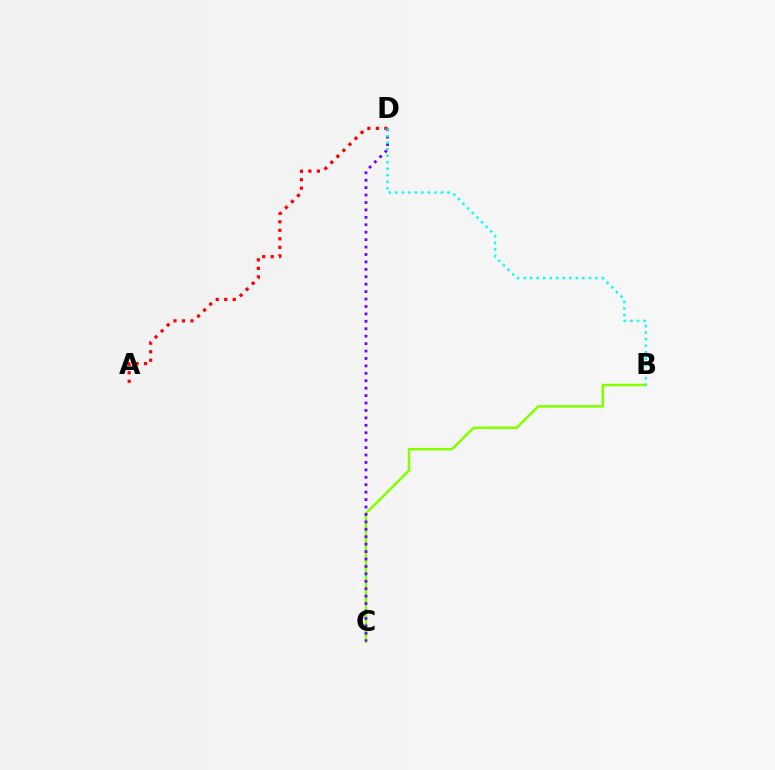{('A', 'D'): [{'color': '#ff0000', 'line_style': 'dotted', 'thickness': 2.31}], ('B', 'C'): [{'color': '#84ff00', 'line_style': 'solid', 'thickness': 1.83}], ('C', 'D'): [{'color': '#7200ff', 'line_style': 'dotted', 'thickness': 2.02}], ('B', 'D'): [{'color': '#00fff6', 'line_style': 'dotted', 'thickness': 1.77}]}